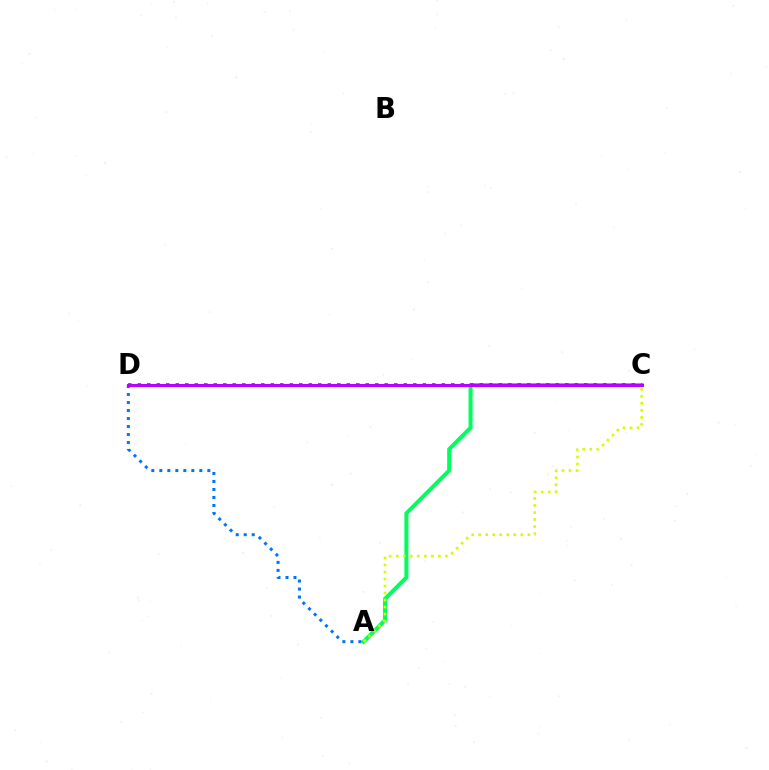{('A', 'C'): [{'color': '#00ff5c', 'line_style': 'solid', 'thickness': 2.9}, {'color': '#d1ff00', 'line_style': 'dotted', 'thickness': 1.91}], ('C', 'D'): [{'color': '#ff0000', 'line_style': 'dotted', 'thickness': 2.58}, {'color': '#b900ff', 'line_style': 'solid', 'thickness': 2.17}], ('A', 'D'): [{'color': '#0074ff', 'line_style': 'dotted', 'thickness': 2.17}]}